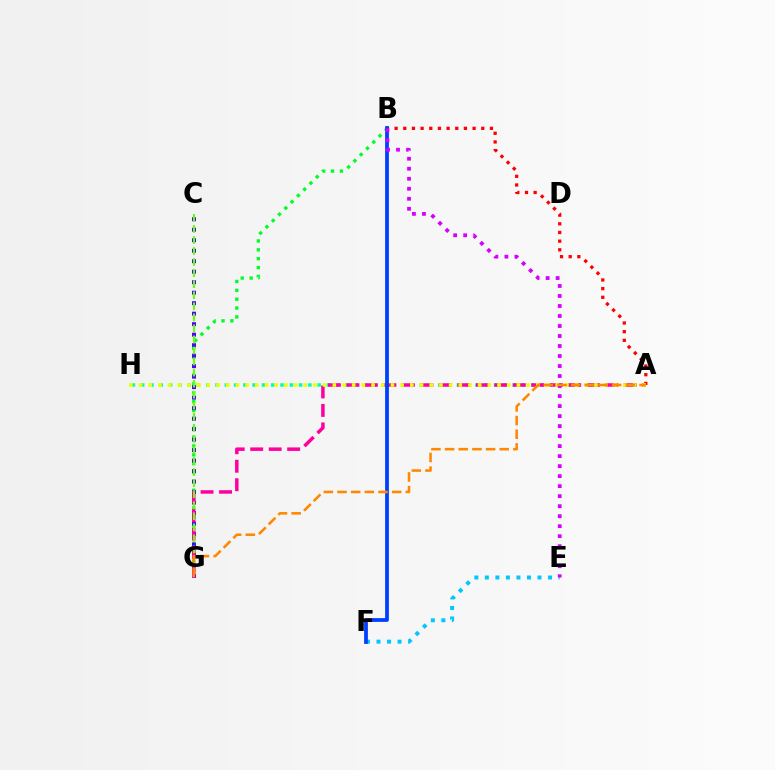{('B', 'G'): [{'color': '#00ff27', 'line_style': 'dotted', 'thickness': 2.41}], ('C', 'G'): [{'color': '#4f00ff', 'line_style': 'dotted', 'thickness': 2.85}, {'color': '#66ff00', 'line_style': 'dashed', 'thickness': 1.5}], ('A', 'B'): [{'color': '#ff0000', 'line_style': 'dotted', 'thickness': 2.35}], ('E', 'F'): [{'color': '#00c7ff', 'line_style': 'dotted', 'thickness': 2.86}], ('A', 'H'): [{'color': '#00ffaf', 'line_style': 'dotted', 'thickness': 2.52}, {'color': '#eeff00', 'line_style': 'dotted', 'thickness': 2.63}], ('A', 'G'): [{'color': '#ff00a0', 'line_style': 'dashed', 'thickness': 2.51}, {'color': '#ff8800', 'line_style': 'dashed', 'thickness': 1.86}], ('B', 'F'): [{'color': '#003fff', 'line_style': 'solid', 'thickness': 2.72}], ('B', 'E'): [{'color': '#d600ff', 'line_style': 'dotted', 'thickness': 2.72}]}